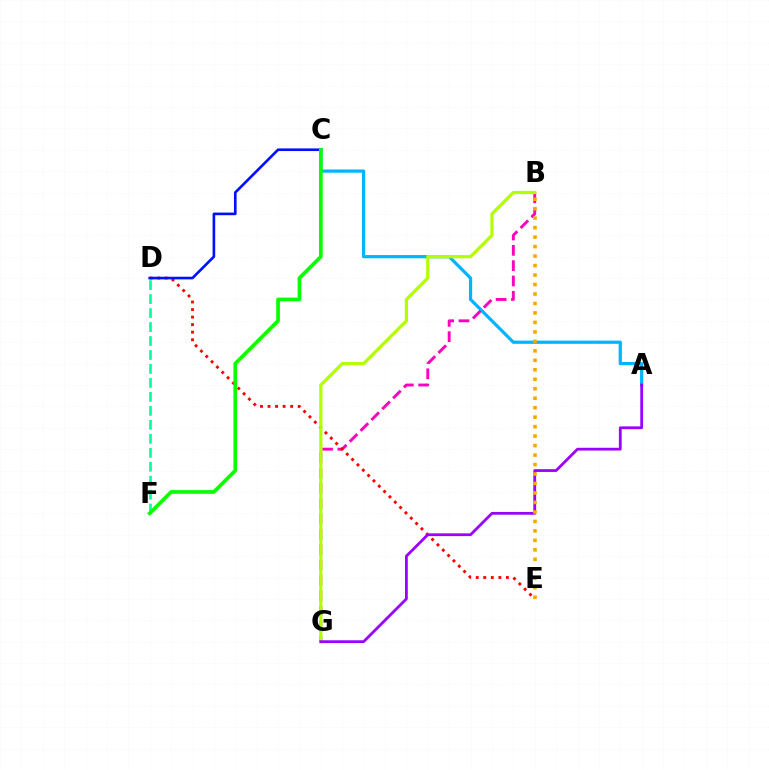{('A', 'C'): [{'color': '#00b5ff', 'line_style': 'solid', 'thickness': 2.32}], ('D', 'F'): [{'color': '#00ff9d', 'line_style': 'dashed', 'thickness': 1.9}], ('B', 'G'): [{'color': '#ff00bd', 'line_style': 'dashed', 'thickness': 2.08}, {'color': '#b3ff00', 'line_style': 'solid', 'thickness': 2.32}], ('D', 'E'): [{'color': '#ff0000', 'line_style': 'dotted', 'thickness': 2.05}], ('C', 'D'): [{'color': '#0010ff', 'line_style': 'solid', 'thickness': 1.9}], ('A', 'G'): [{'color': '#9b00ff', 'line_style': 'solid', 'thickness': 2.0}], ('C', 'F'): [{'color': '#08ff00', 'line_style': 'solid', 'thickness': 2.66}], ('B', 'E'): [{'color': '#ffa500', 'line_style': 'dotted', 'thickness': 2.57}]}